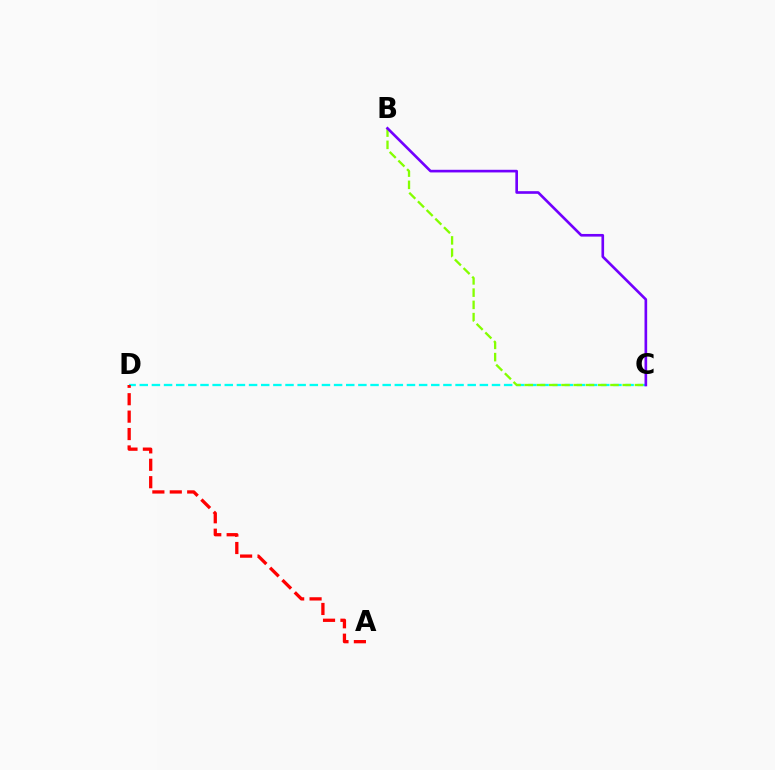{('C', 'D'): [{'color': '#00fff6', 'line_style': 'dashed', 'thickness': 1.65}], ('B', 'C'): [{'color': '#84ff00', 'line_style': 'dashed', 'thickness': 1.66}, {'color': '#7200ff', 'line_style': 'solid', 'thickness': 1.91}], ('A', 'D'): [{'color': '#ff0000', 'line_style': 'dashed', 'thickness': 2.37}]}